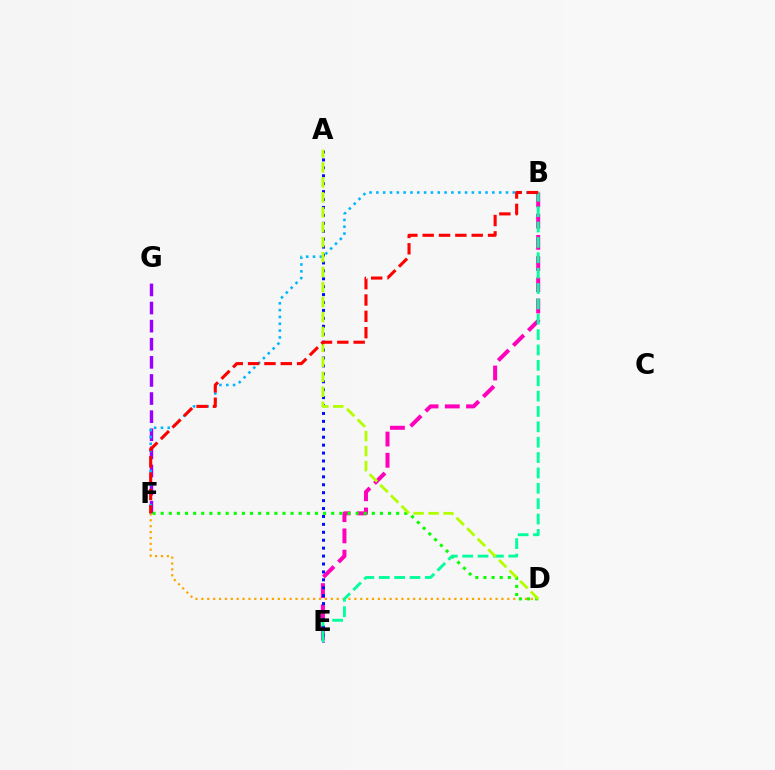{('F', 'G'): [{'color': '#9b00ff', 'line_style': 'dashed', 'thickness': 2.46}], ('B', 'E'): [{'color': '#ff00bd', 'line_style': 'dashed', 'thickness': 2.88}, {'color': '#00ff9d', 'line_style': 'dashed', 'thickness': 2.09}], ('D', 'F'): [{'color': '#ffa500', 'line_style': 'dotted', 'thickness': 1.6}, {'color': '#08ff00', 'line_style': 'dotted', 'thickness': 2.21}], ('A', 'E'): [{'color': '#0010ff', 'line_style': 'dotted', 'thickness': 2.15}], ('B', 'F'): [{'color': '#00b5ff', 'line_style': 'dotted', 'thickness': 1.85}, {'color': '#ff0000', 'line_style': 'dashed', 'thickness': 2.22}], ('A', 'D'): [{'color': '#b3ff00', 'line_style': 'dashed', 'thickness': 2.03}]}